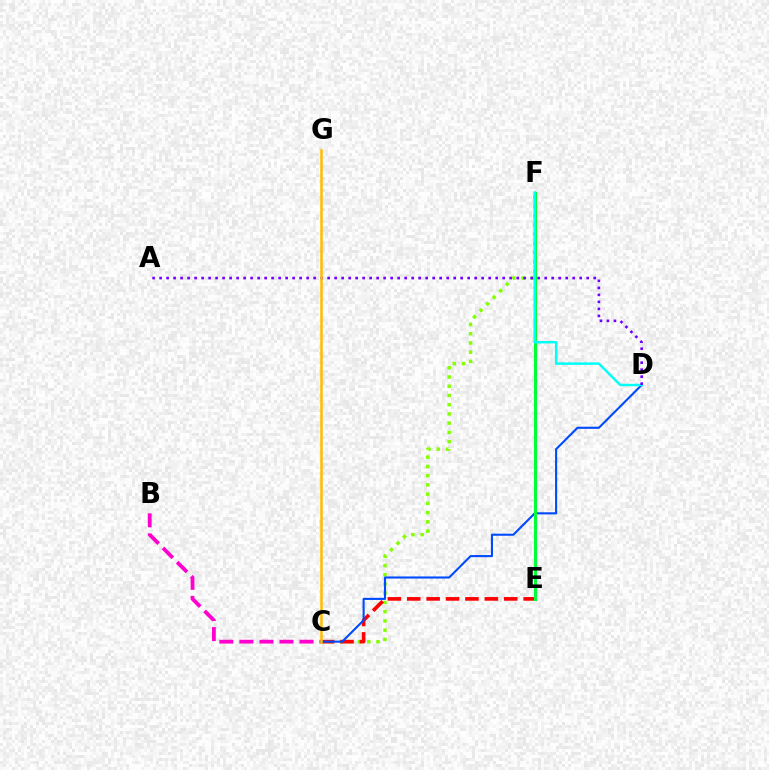{('C', 'F'): [{'color': '#84ff00', 'line_style': 'dotted', 'thickness': 2.51}], ('B', 'C'): [{'color': '#ff00cf', 'line_style': 'dashed', 'thickness': 2.72}], ('C', 'E'): [{'color': '#ff0000', 'line_style': 'dashed', 'thickness': 2.64}], ('C', 'D'): [{'color': '#004bff', 'line_style': 'solid', 'thickness': 1.51}], ('E', 'F'): [{'color': '#00ff39', 'line_style': 'solid', 'thickness': 2.22}], ('D', 'F'): [{'color': '#00fff6', 'line_style': 'solid', 'thickness': 1.77}], ('A', 'D'): [{'color': '#7200ff', 'line_style': 'dotted', 'thickness': 1.9}], ('C', 'G'): [{'color': '#ffbd00', 'line_style': 'solid', 'thickness': 1.81}]}